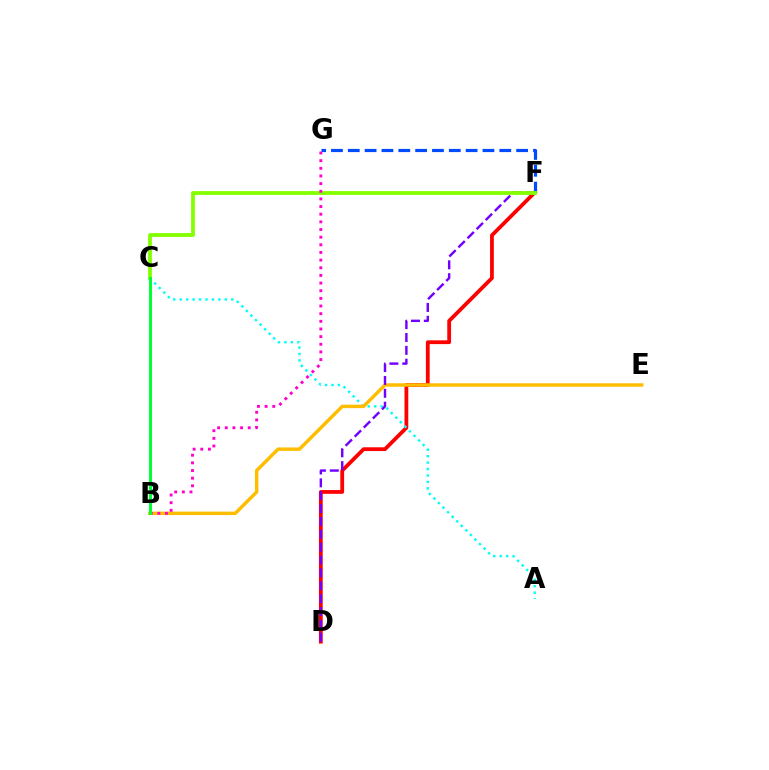{('D', 'F'): [{'color': '#ff0000', 'line_style': 'solid', 'thickness': 2.72}, {'color': '#7200ff', 'line_style': 'dashed', 'thickness': 1.75}], ('F', 'G'): [{'color': '#004bff', 'line_style': 'dashed', 'thickness': 2.29}], ('A', 'C'): [{'color': '#00fff6', 'line_style': 'dotted', 'thickness': 1.75}], ('B', 'E'): [{'color': '#ffbd00', 'line_style': 'solid', 'thickness': 2.48}], ('C', 'F'): [{'color': '#84ff00', 'line_style': 'solid', 'thickness': 2.76}], ('B', 'G'): [{'color': '#ff00cf', 'line_style': 'dotted', 'thickness': 2.08}], ('B', 'C'): [{'color': '#00ff39', 'line_style': 'solid', 'thickness': 2.16}]}